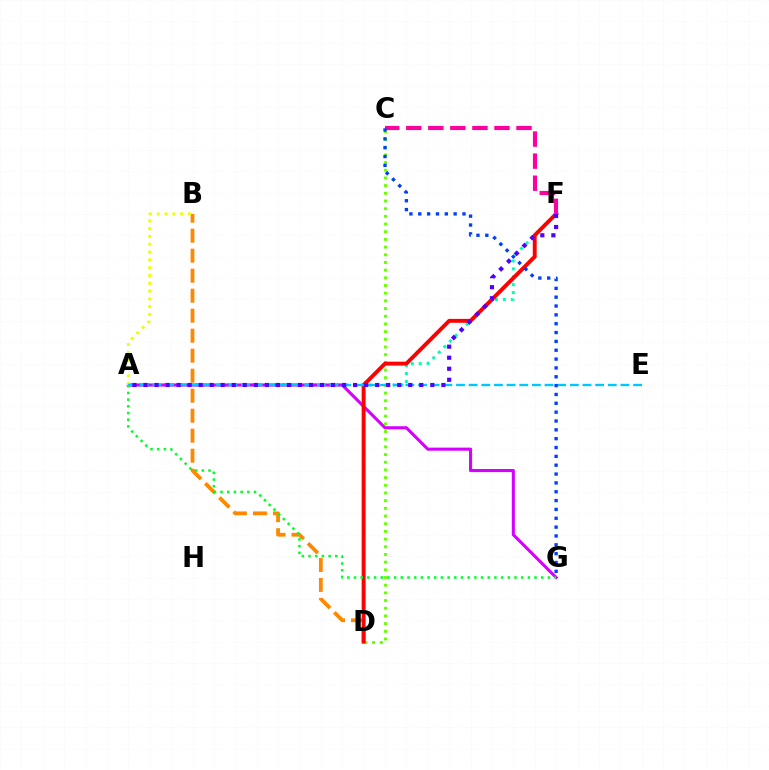{('B', 'D'): [{'color': '#ff8800', 'line_style': 'dashed', 'thickness': 2.72}], ('A', 'F'): [{'color': '#00ffaf', 'line_style': 'dotted', 'thickness': 2.15}, {'color': '#4f00ff', 'line_style': 'dotted', 'thickness': 3.0}], ('A', 'G'): [{'color': '#d600ff', 'line_style': 'solid', 'thickness': 2.21}, {'color': '#00ff27', 'line_style': 'dotted', 'thickness': 1.82}], ('C', 'D'): [{'color': '#66ff00', 'line_style': 'dotted', 'thickness': 2.09}], ('A', 'B'): [{'color': '#eeff00', 'line_style': 'dotted', 'thickness': 2.12}], ('D', 'F'): [{'color': '#ff0000', 'line_style': 'solid', 'thickness': 2.81}], ('A', 'E'): [{'color': '#00c7ff', 'line_style': 'dashed', 'thickness': 1.72}], ('C', 'F'): [{'color': '#ff00a0', 'line_style': 'dashed', 'thickness': 3.0}], ('C', 'G'): [{'color': '#003fff', 'line_style': 'dotted', 'thickness': 2.4}]}